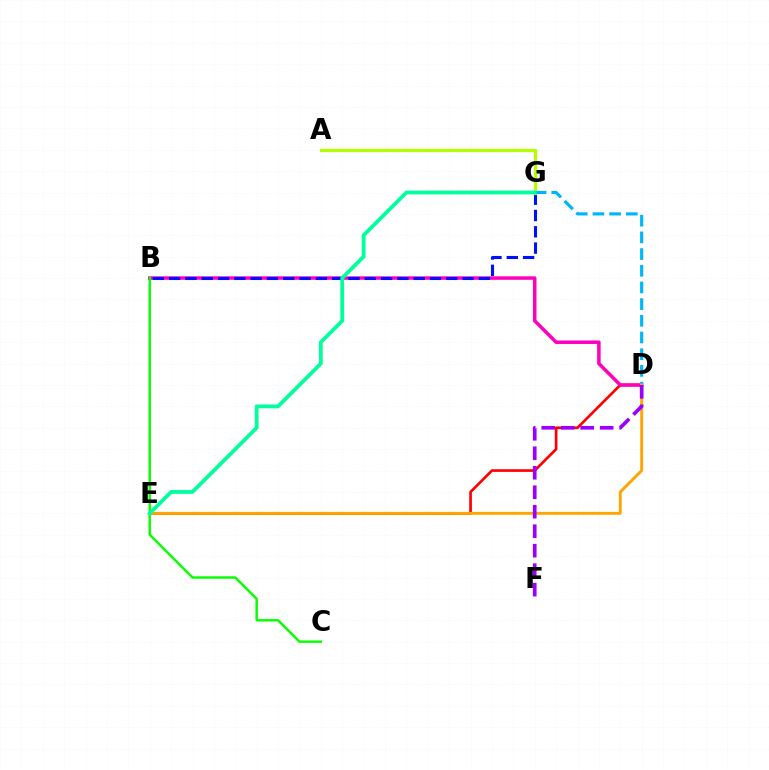{('D', 'E'): [{'color': '#ff0000', 'line_style': 'solid', 'thickness': 1.92}, {'color': '#ffa500', 'line_style': 'solid', 'thickness': 2.09}], ('B', 'D'): [{'color': '#ff00bd', 'line_style': 'solid', 'thickness': 2.52}], ('B', 'G'): [{'color': '#0010ff', 'line_style': 'dashed', 'thickness': 2.21}], ('A', 'G'): [{'color': '#b3ff00', 'line_style': 'solid', 'thickness': 2.32}], ('D', 'G'): [{'color': '#00b5ff', 'line_style': 'dashed', 'thickness': 2.27}], ('D', 'F'): [{'color': '#9b00ff', 'line_style': 'dashed', 'thickness': 2.65}], ('B', 'C'): [{'color': '#08ff00', 'line_style': 'solid', 'thickness': 1.75}], ('E', 'G'): [{'color': '#00ff9d', 'line_style': 'solid', 'thickness': 2.73}]}